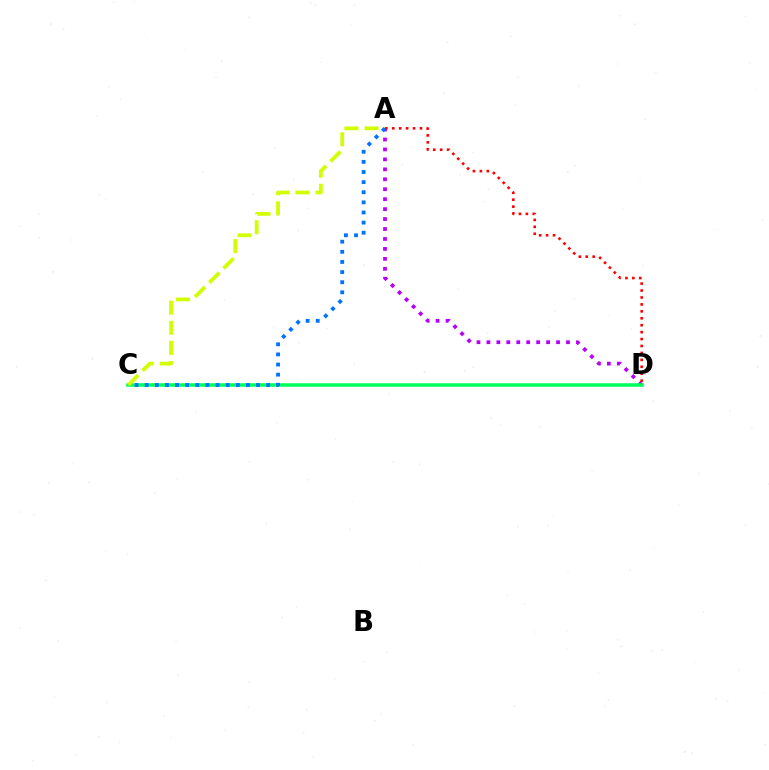{('A', 'D'): [{'color': '#b900ff', 'line_style': 'dotted', 'thickness': 2.7}, {'color': '#ff0000', 'line_style': 'dotted', 'thickness': 1.88}], ('C', 'D'): [{'color': '#00ff5c', 'line_style': 'solid', 'thickness': 2.55}], ('A', 'C'): [{'color': '#d1ff00', 'line_style': 'dashed', 'thickness': 2.73}, {'color': '#0074ff', 'line_style': 'dotted', 'thickness': 2.75}]}